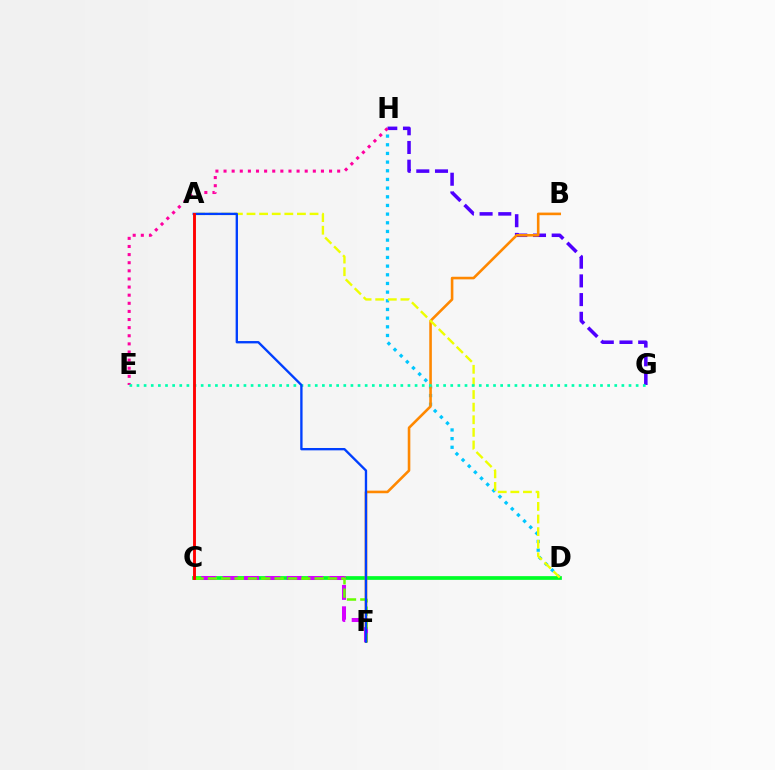{('D', 'H'): [{'color': '#00c7ff', 'line_style': 'dotted', 'thickness': 2.36}], ('G', 'H'): [{'color': '#4f00ff', 'line_style': 'dashed', 'thickness': 2.54}], ('C', 'D'): [{'color': '#00ff27', 'line_style': 'solid', 'thickness': 2.68}], ('B', 'F'): [{'color': '#ff8800', 'line_style': 'solid', 'thickness': 1.87}], ('A', 'D'): [{'color': '#eeff00', 'line_style': 'dashed', 'thickness': 1.71}], ('E', 'H'): [{'color': '#ff00a0', 'line_style': 'dotted', 'thickness': 2.21}], ('C', 'F'): [{'color': '#d600ff', 'line_style': 'dashed', 'thickness': 2.9}, {'color': '#66ff00', 'line_style': 'dashed', 'thickness': 1.81}], ('E', 'G'): [{'color': '#00ffaf', 'line_style': 'dotted', 'thickness': 1.94}], ('A', 'F'): [{'color': '#003fff', 'line_style': 'solid', 'thickness': 1.69}], ('A', 'C'): [{'color': '#ff0000', 'line_style': 'solid', 'thickness': 2.08}]}